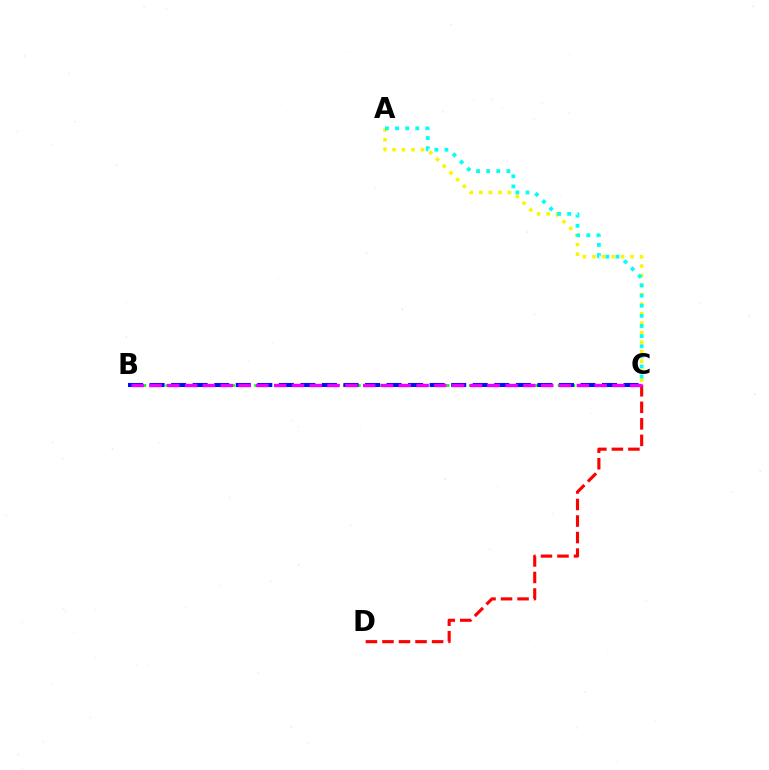{('B', 'C'): [{'color': '#08ff00', 'line_style': 'dotted', 'thickness': 2.01}, {'color': '#0010ff', 'line_style': 'dashed', 'thickness': 2.93}, {'color': '#ee00ff', 'line_style': 'dashed', 'thickness': 2.42}], ('A', 'C'): [{'color': '#fcf500', 'line_style': 'dotted', 'thickness': 2.58}, {'color': '#00fff6', 'line_style': 'dotted', 'thickness': 2.75}], ('C', 'D'): [{'color': '#ff0000', 'line_style': 'dashed', 'thickness': 2.25}]}